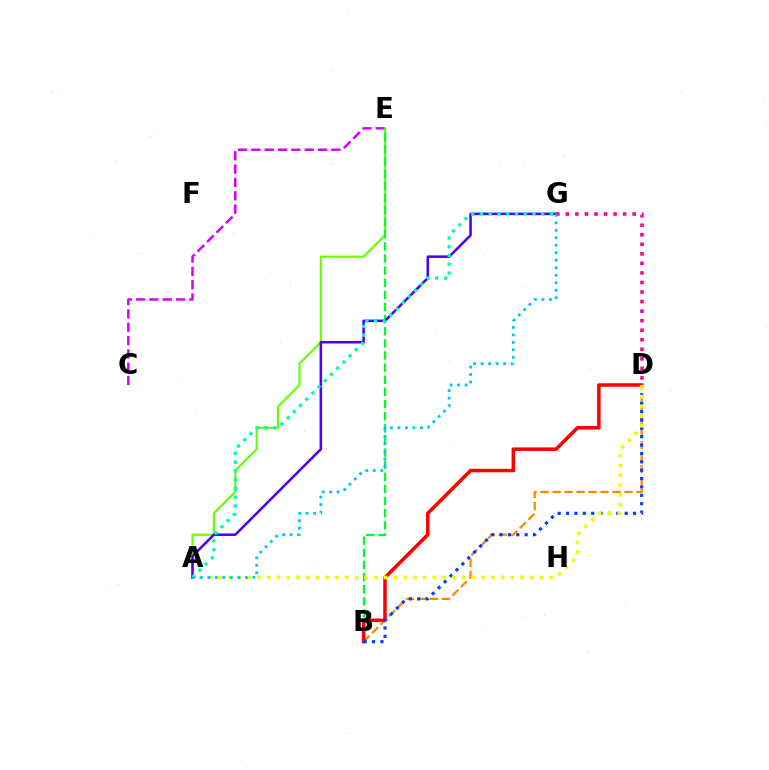{('C', 'E'): [{'color': '#d600ff', 'line_style': 'dashed', 'thickness': 1.81}], ('A', 'E'): [{'color': '#66ff00', 'line_style': 'solid', 'thickness': 1.55}], ('B', 'E'): [{'color': '#00ff27', 'line_style': 'dashed', 'thickness': 1.65}], ('B', 'D'): [{'color': '#ff8800', 'line_style': 'dashed', 'thickness': 1.63}, {'color': '#ff0000', 'line_style': 'solid', 'thickness': 2.54}, {'color': '#003fff', 'line_style': 'dotted', 'thickness': 2.28}], ('A', 'G'): [{'color': '#4f00ff', 'line_style': 'solid', 'thickness': 1.85}, {'color': '#00ffaf', 'line_style': 'dotted', 'thickness': 2.38}, {'color': '#00c7ff', 'line_style': 'dotted', 'thickness': 2.04}], ('A', 'D'): [{'color': '#eeff00', 'line_style': 'dotted', 'thickness': 2.65}], ('D', 'G'): [{'color': '#ff00a0', 'line_style': 'dotted', 'thickness': 2.59}]}